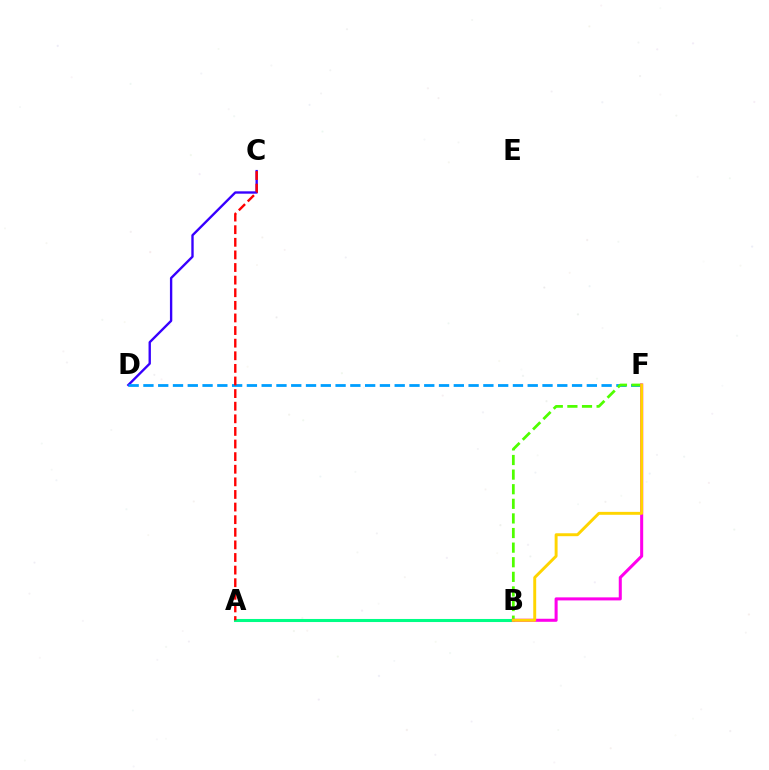{('C', 'D'): [{'color': '#3700ff', 'line_style': 'solid', 'thickness': 1.7}], ('D', 'F'): [{'color': '#009eff', 'line_style': 'dashed', 'thickness': 2.01}], ('A', 'B'): [{'color': '#00ff86', 'line_style': 'solid', 'thickness': 2.2}], ('A', 'C'): [{'color': '#ff0000', 'line_style': 'dashed', 'thickness': 1.71}], ('B', 'F'): [{'color': '#4fff00', 'line_style': 'dashed', 'thickness': 1.98}, {'color': '#ff00ed', 'line_style': 'solid', 'thickness': 2.19}, {'color': '#ffd500', 'line_style': 'solid', 'thickness': 2.11}]}